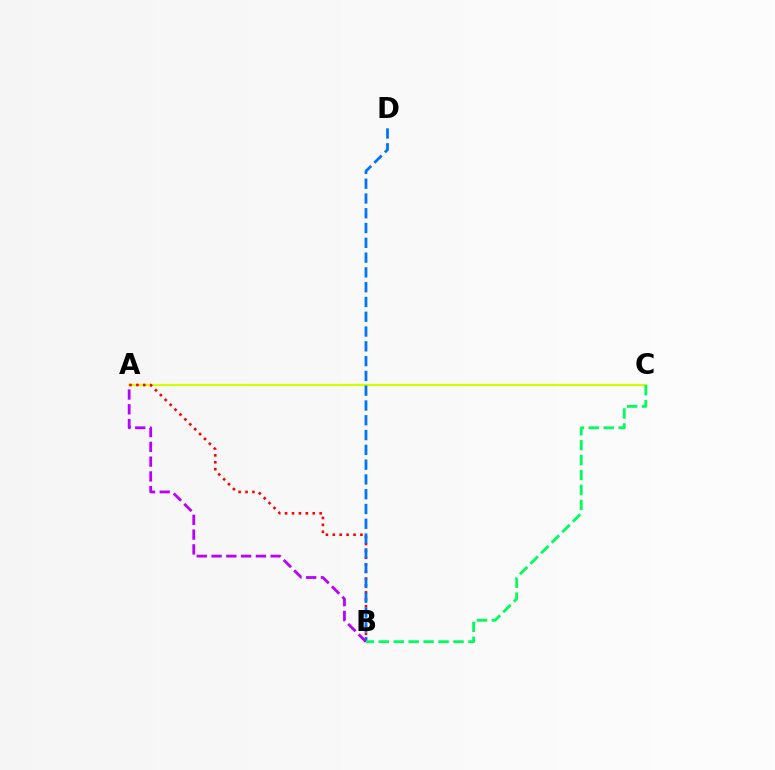{('A', 'C'): [{'color': '#d1ff00', 'line_style': 'solid', 'thickness': 1.57}], ('A', 'B'): [{'color': '#ff0000', 'line_style': 'dotted', 'thickness': 1.88}, {'color': '#b900ff', 'line_style': 'dashed', 'thickness': 2.01}], ('B', 'D'): [{'color': '#0074ff', 'line_style': 'dashed', 'thickness': 2.01}], ('B', 'C'): [{'color': '#00ff5c', 'line_style': 'dashed', 'thickness': 2.03}]}